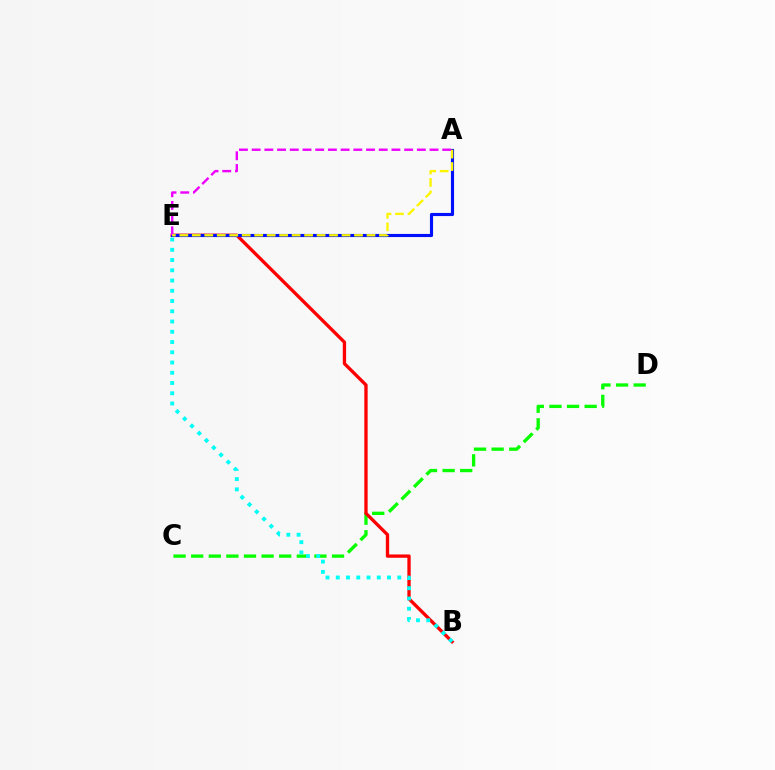{('C', 'D'): [{'color': '#08ff00', 'line_style': 'dashed', 'thickness': 2.39}], ('B', 'E'): [{'color': '#ff0000', 'line_style': 'solid', 'thickness': 2.39}, {'color': '#00fff6', 'line_style': 'dotted', 'thickness': 2.78}], ('A', 'E'): [{'color': '#0010ff', 'line_style': 'solid', 'thickness': 2.25}, {'color': '#ee00ff', 'line_style': 'dashed', 'thickness': 1.73}, {'color': '#fcf500', 'line_style': 'dashed', 'thickness': 1.7}]}